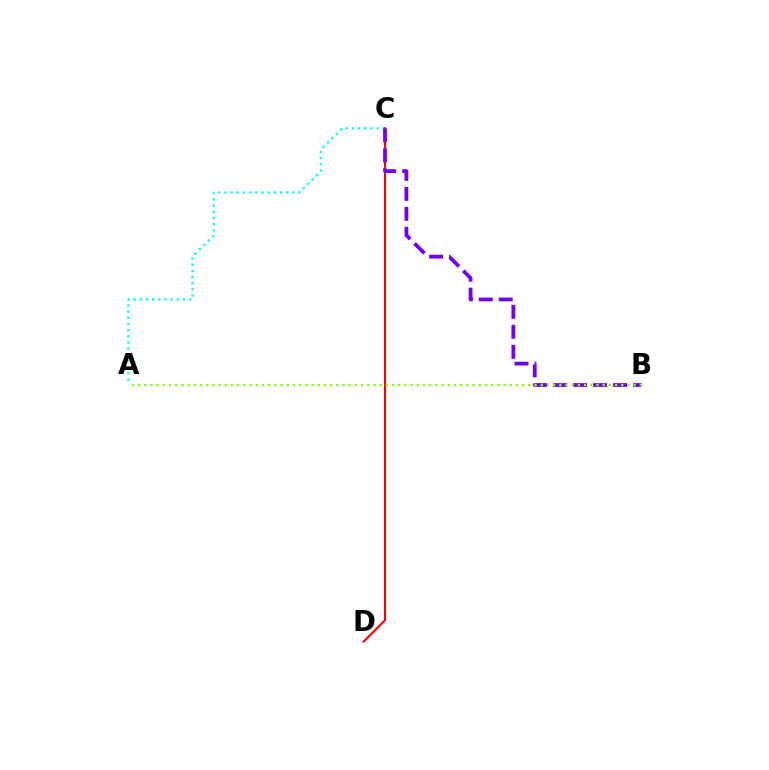{('A', 'C'): [{'color': '#00fff6', 'line_style': 'dotted', 'thickness': 1.68}], ('C', 'D'): [{'color': '#ff0000', 'line_style': 'solid', 'thickness': 1.52}], ('B', 'C'): [{'color': '#7200ff', 'line_style': 'dashed', 'thickness': 2.72}], ('A', 'B'): [{'color': '#84ff00', 'line_style': 'dotted', 'thickness': 1.68}]}